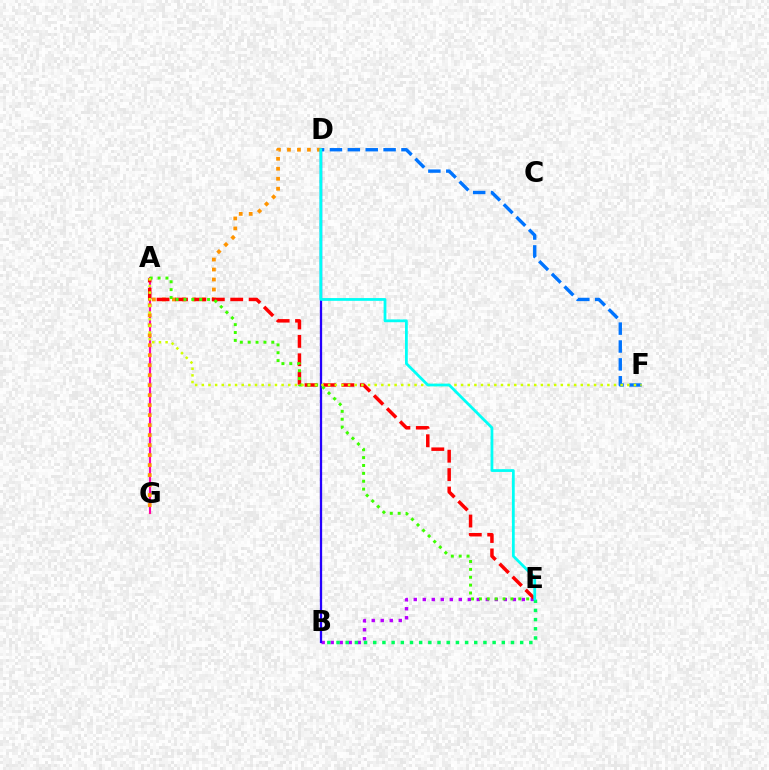{('A', 'G'): [{'color': '#ff00ac', 'line_style': 'solid', 'thickness': 1.55}], ('B', 'E'): [{'color': '#b900ff', 'line_style': 'dotted', 'thickness': 2.45}, {'color': '#00ff5c', 'line_style': 'dotted', 'thickness': 2.49}], ('D', 'G'): [{'color': '#ff9400', 'line_style': 'dotted', 'thickness': 2.71}], ('A', 'E'): [{'color': '#ff0000', 'line_style': 'dashed', 'thickness': 2.5}, {'color': '#3dff00', 'line_style': 'dotted', 'thickness': 2.14}], ('D', 'F'): [{'color': '#0074ff', 'line_style': 'dashed', 'thickness': 2.43}], ('B', 'D'): [{'color': '#2500ff', 'line_style': 'solid', 'thickness': 1.65}], ('A', 'F'): [{'color': '#d1ff00', 'line_style': 'dotted', 'thickness': 1.81}], ('D', 'E'): [{'color': '#00fff6', 'line_style': 'solid', 'thickness': 2.0}]}